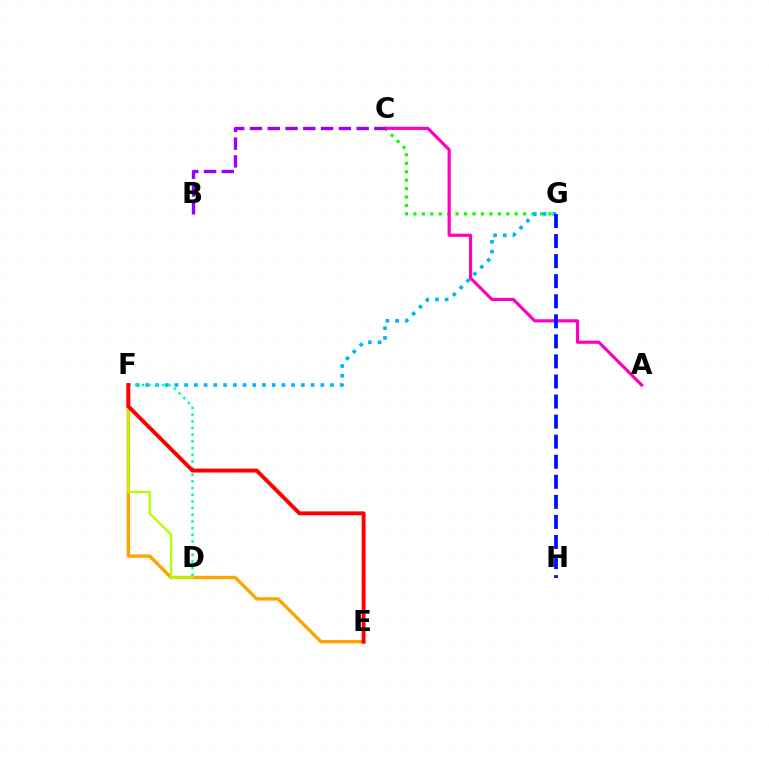{('E', 'F'): [{'color': '#ffa500', 'line_style': 'solid', 'thickness': 2.45}, {'color': '#ff0000', 'line_style': 'solid', 'thickness': 2.82}], ('C', 'G'): [{'color': '#08ff00', 'line_style': 'dotted', 'thickness': 2.29}], ('F', 'G'): [{'color': '#00b5ff', 'line_style': 'dotted', 'thickness': 2.64}], ('A', 'C'): [{'color': '#ff00bd', 'line_style': 'solid', 'thickness': 2.28}], ('D', 'F'): [{'color': '#00ff9d', 'line_style': 'dotted', 'thickness': 1.81}, {'color': '#b3ff00', 'line_style': 'solid', 'thickness': 1.63}], ('G', 'H'): [{'color': '#0010ff', 'line_style': 'dashed', 'thickness': 2.73}], ('B', 'C'): [{'color': '#9b00ff', 'line_style': 'dashed', 'thickness': 2.42}]}